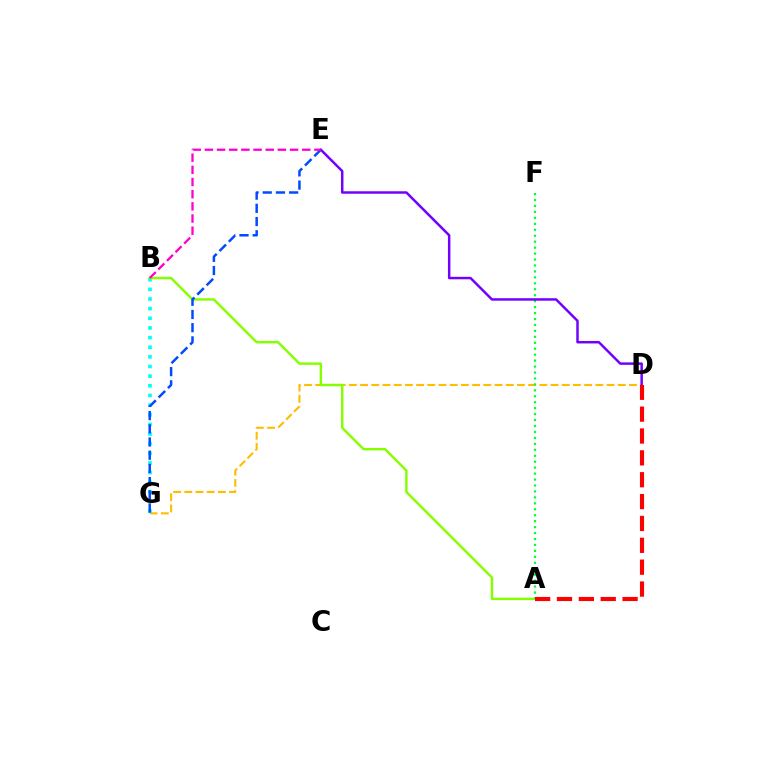{('D', 'G'): [{'color': '#ffbd00', 'line_style': 'dashed', 'thickness': 1.52}], ('B', 'G'): [{'color': '#00fff6', 'line_style': 'dotted', 'thickness': 2.62}], ('A', 'B'): [{'color': '#84ff00', 'line_style': 'solid', 'thickness': 1.75}], ('E', 'G'): [{'color': '#004bff', 'line_style': 'dashed', 'thickness': 1.79}], ('A', 'F'): [{'color': '#00ff39', 'line_style': 'dotted', 'thickness': 1.62}], ('D', 'E'): [{'color': '#7200ff', 'line_style': 'solid', 'thickness': 1.79}], ('A', 'D'): [{'color': '#ff0000', 'line_style': 'dashed', 'thickness': 2.97}], ('B', 'E'): [{'color': '#ff00cf', 'line_style': 'dashed', 'thickness': 1.65}]}